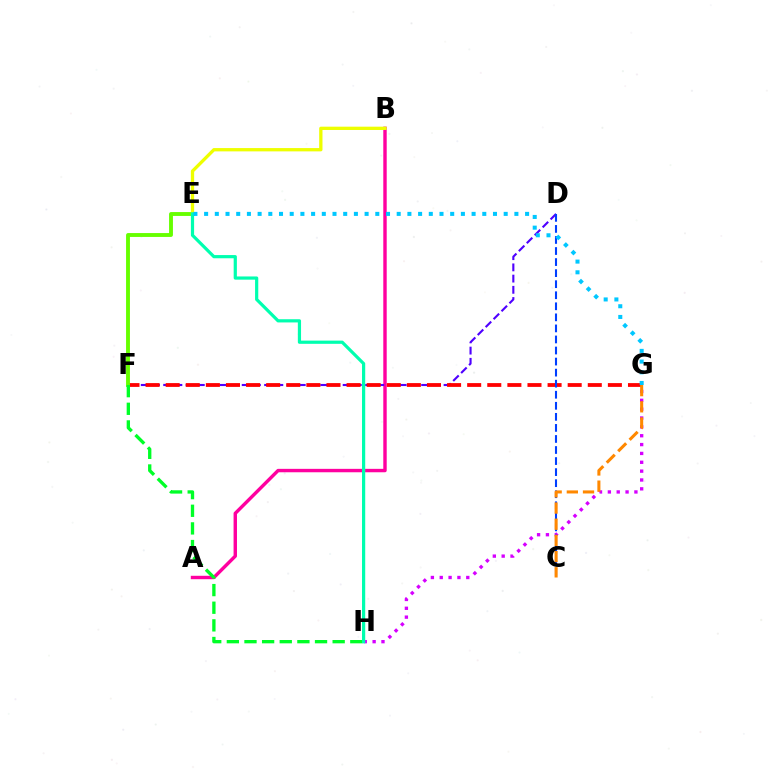{('A', 'B'): [{'color': '#ff00a0', 'line_style': 'solid', 'thickness': 2.46}], ('D', 'F'): [{'color': '#4f00ff', 'line_style': 'dashed', 'thickness': 1.52}], ('G', 'H'): [{'color': '#d600ff', 'line_style': 'dotted', 'thickness': 2.4}], ('F', 'G'): [{'color': '#ff0000', 'line_style': 'dashed', 'thickness': 2.73}], ('C', 'D'): [{'color': '#003fff', 'line_style': 'dashed', 'thickness': 1.5}], ('E', 'F'): [{'color': '#66ff00', 'line_style': 'solid', 'thickness': 2.79}], ('B', 'E'): [{'color': '#eeff00', 'line_style': 'solid', 'thickness': 2.38}], ('C', 'G'): [{'color': '#ff8800', 'line_style': 'dashed', 'thickness': 2.2}], ('F', 'H'): [{'color': '#00ff27', 'line_style': 'dashed', 'thickness': 2.4}], ('E', 'H'): [{'color': '#00ffaf', 'line_style': 'solid', 'thickness': 2.31}], ('E', 'G'): [{'color': '#00c7ff', 'line_style': 'dotted', 'thickness': 2.91}]}